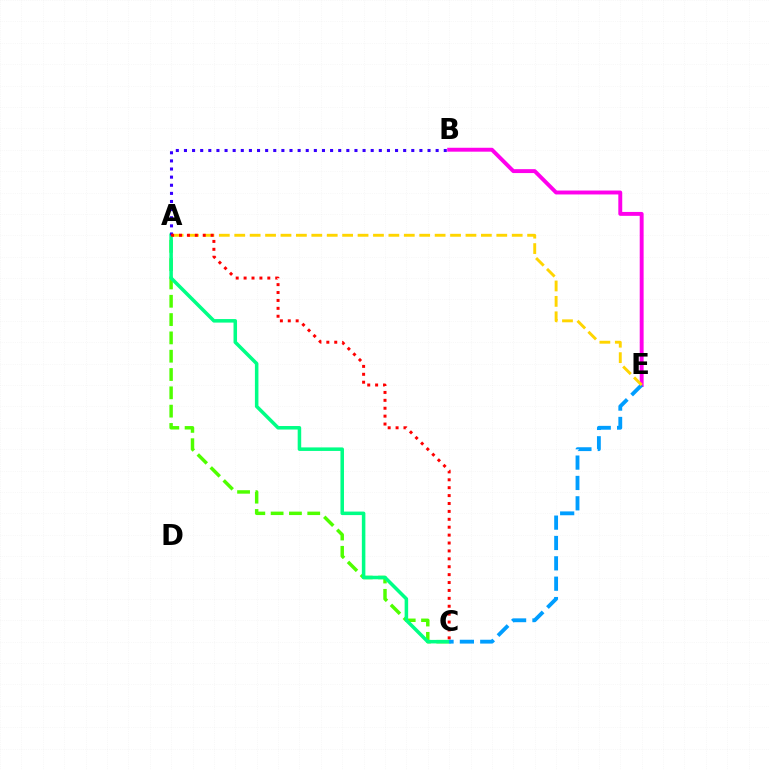{('B', 'E'): [{'color': '#ff00ed', 'line_style': 'solid', 'thickness': 2.82}], ('A', 'C'): [{'color': '#4fff00', 'line_style': 'dashed', 'thickness': 2.49}, {'color': '#00ff86', 'line_style': 'solid', 'thickness': 2.54}, {'color': '#ff0000', 'line_style': 'dotted', 'thickness': 2.15}], ('A', 'B'): [{'color': '#3700ff', 'line_style': 'dotted', 'thickness': 2.21}], ('C', 'E'): [{'color': '#009eff', 'line_style': 'dashed', 'thickness': 2.77}], ('A', 'E'): [{'color': '#ffd500', 'line_style': 'dashed', 'thickness': 2.09}]}